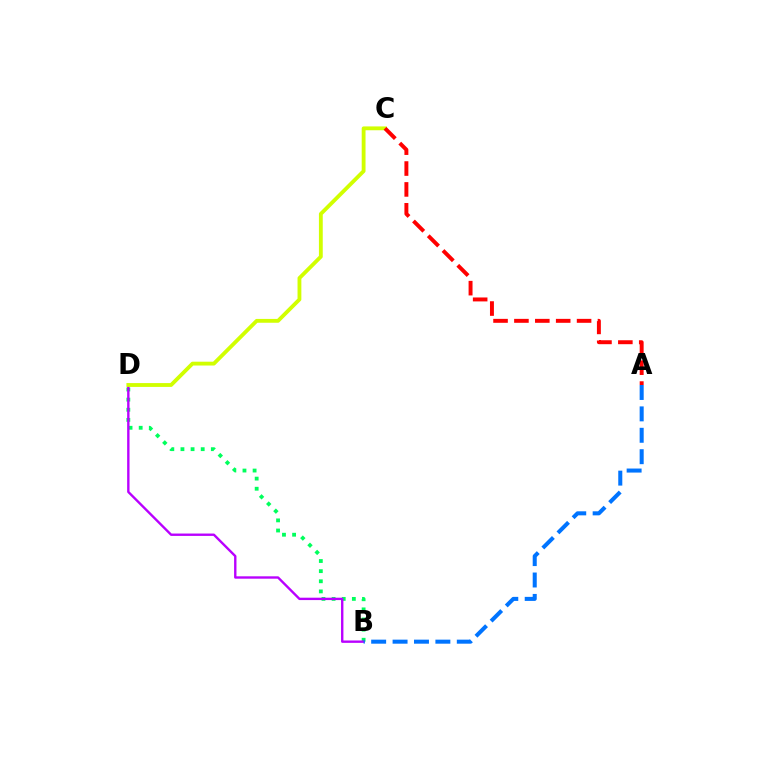{('B', 'D'): [{'color': '#00ff5c', 'line_style': 'dotted', 'thickness': 2.75}, {'color': '#b900ff', 'line_style': 'solid', 'thickness': 1.71}], ('C', 'D'): [{'color': '#d1ff00', 'line_style': 'solid', 'thickness': 2.76}], ('A', 'C'): [{'color': '#ff0000', 'line_style': 'dashed', 'thickness': 2.84}], ('A', 'B'): [{'color': '#0074ff', 'line_style': 'dashed', 'thickness': 2.91}]}